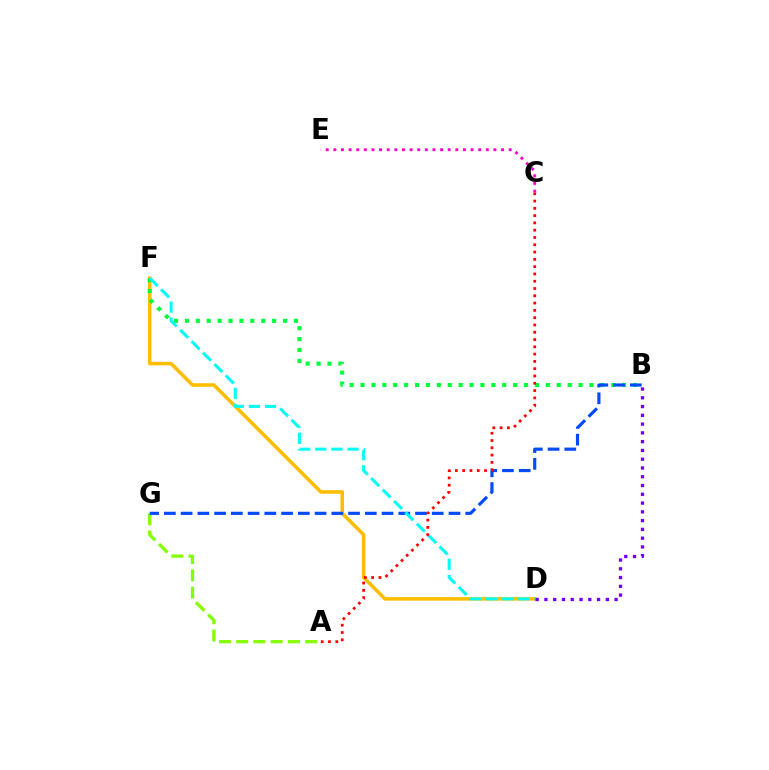{('D', 'F'): [{'color': '#ffbd00', 'line_style': 'solid', 'thickness': 2.54}, {'color': '#00fff6', 'line_style': 'dashed', 'thickness': 2.19}], ('A', 'G'): [{'color': '#84ff00', 'line_style': 'dashed', 'thickness': 2.34}], ('B', 'D'): [{'color': '#7200ff', 'line_style': 'dotted', 'thickness': 2.38}], ('B', 'F'): [{'color': '#00ff39', 'line_style': 'dotted', 'thickness': 2.96}], ('B', 'G'): [{'color': '#004bff', 'line_style': 'dashed', 'thickness': 2.27}], ('A', 'C'): [{'color': '#ff0000', 'line_style': 'dotted', 'thickness': 1.98}], ('C', 'E'): [{'color': '#ff00cf', 'line_style': 'dotted', 'thickness': 2.07}]}